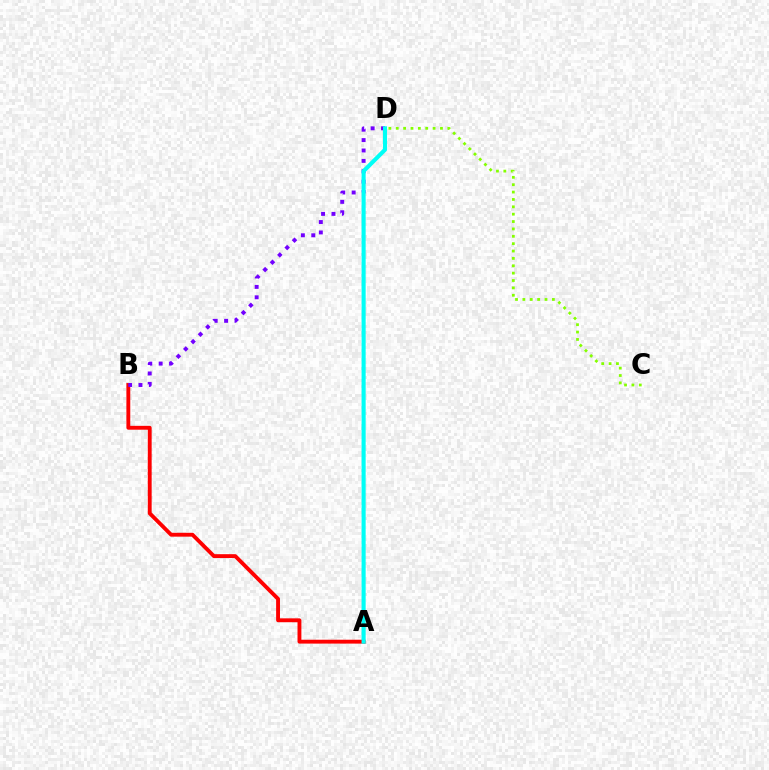{('A', 'B'): [{'color': '#ff0000', 'line_style': 'solid', 'thickness': 2.79}], ('B', 'D'): [{'color': '#7200ff', 'line_style': 'dotted', 'thickness': 2.82}], ('C', 'D'): [{'color': '#84ff00', 'line_style': 'dotted', 'thickness': 2.0}], ('A', 'D'): [{'color': '#00fff6', 'line_style': 'solid', 'thickness': 2.95}]}